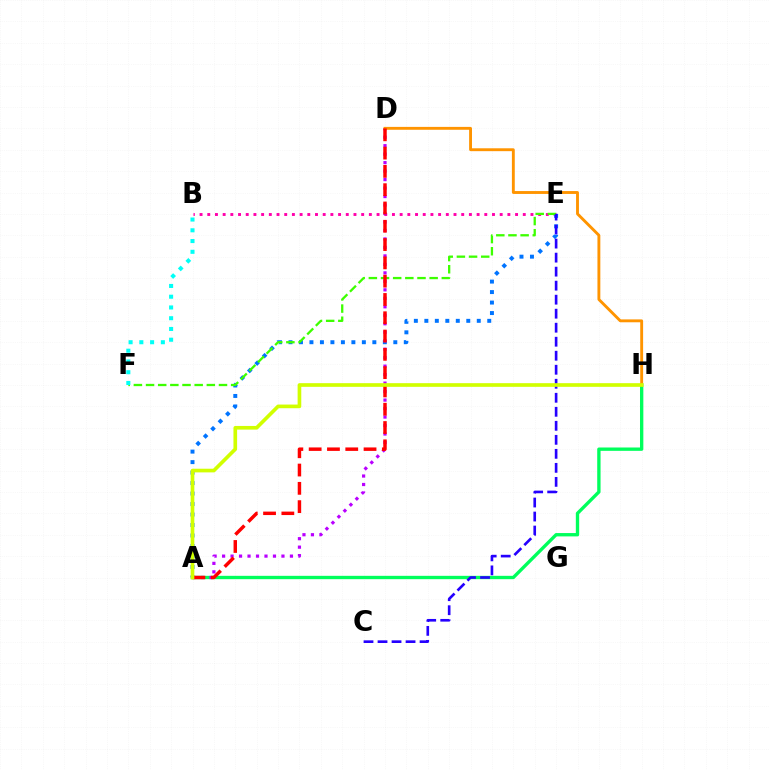{('B', 'E'): [{'color': '#ff00ac', 'line_style': 'dotted', 'thickness': 2.09}], ('A', 'H'): [{'color': '#00ff5c', 'line_style': 'solid', 'thickness': 2.41}, {'color': '#d1ff00', 'line_style': 'solid', 'thickness': 2.64}], ('A', 'E'): [{'color': '#0074ff', 'line_style': 'dotted', 'thickness': 2.85}], ('E', 'F'): [{'color': '#3dff00', 'line_style': 'dashed', 'thickness': 1.65}], ('A', 'D'): [{'color': '#b900ff', 'line_style': 'dotted', 'thickness': 2.3}, {'color': '#ff0000', 'line_style': 'dashed', 'thickness': 2.49}], ('D', 'H'): [{'color': '#ff9400', 'line_style': 'solid', 'thickness': 2.07}], ('B', 'F'): [{'color': '#00fff6', 'line_style': 'dotted', 'thickness': 2.92}], ('C', 'E'): [{'color': '#2500ff', 'line_style': 'dashed', 'thickness': 1.9}]}